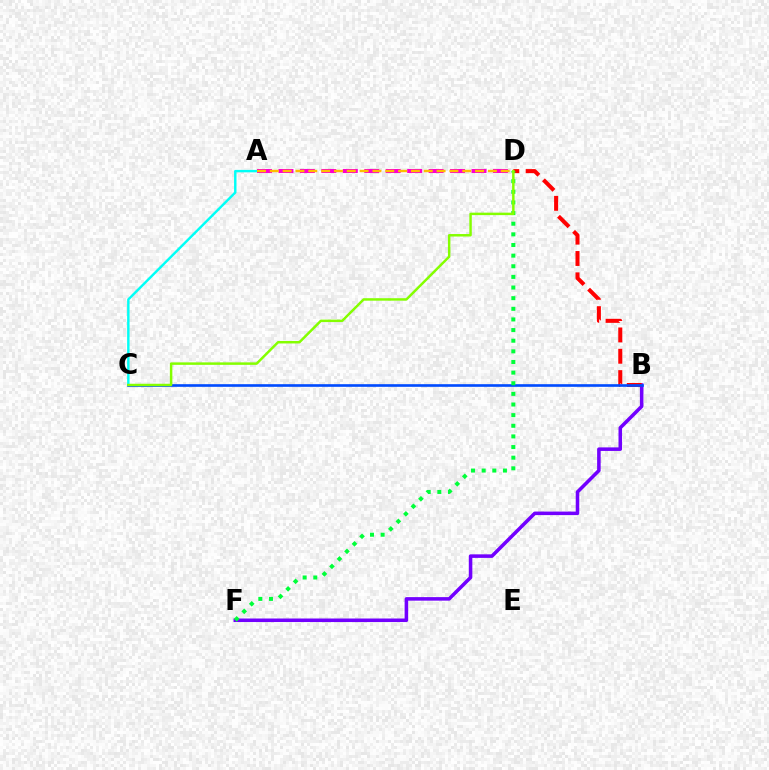{('B', 'F'): [{'color': '#7200ff', 'line_style': 'solid', 'thickness': 2.55}], ('B', 'D'): [{'color': '#ff0000', 'line_style': 'dashed', 'thickness': 2.9}], ('A', 'C'): [{'color': '#00fff6', 'line_style': 'solid', 'thickness': 1.75}], ('A', 'D'): [{'color': '#ff00cf', 'line_style': 'dashed', 'thickness': 2.91}, {'color': '#ffbd00', 'line_style': 'dashed', 'thickness': 1.74}], ('B', 'C'): [{'color': '#004bff', 'line_style': 'solid', 'thickness': 1.9}], ('D', 'F'): [{'color': '#00ff39', 'line_style': 'dotted', 'thickness': 2.89}], ('C', 'D'): [{'color': '#84ff00', 'line_style': 'solid', 'thickness': 1.78}]}